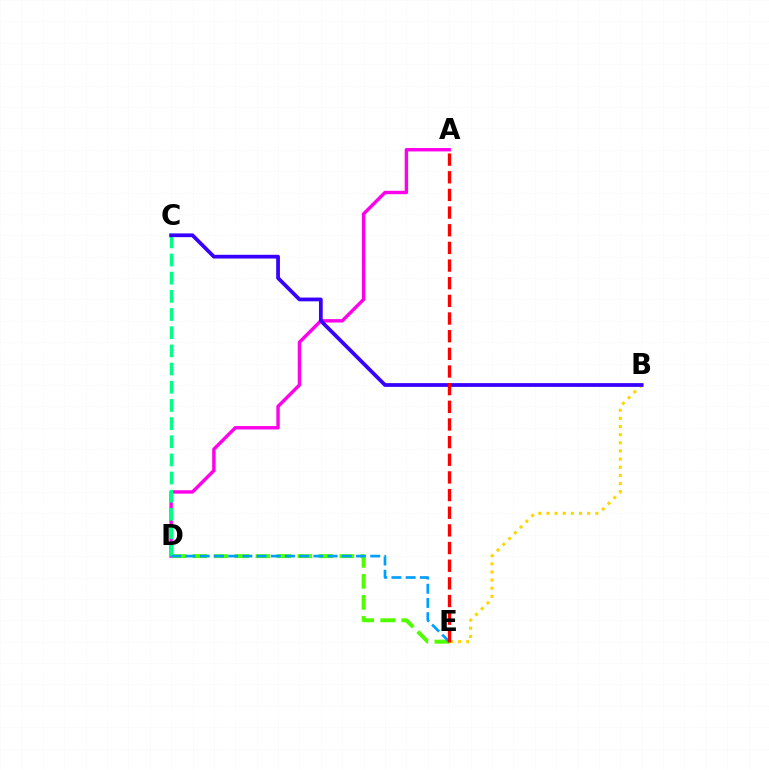{('A', 'D'): [{'color': '#ff00ed', 'line_style': 'solid', 'thickness': 2.45}], ('B', 'E'): [{'color': '#ffd500', 'line_style': 'dotted', 'thickness': 2.21}], ('D', 'E'): [{'color': '#4fff00', 'line_style': 'dashed', 'thickness': 2.85}, {'color': '#009eff', 'line_style': 'dashed', 'thickness': 1.93}], ('C', 'D'): [{'color': '#00ff86', 'line_style': 'dashed', 'thickness': 2.47}], ('B', 'C'): [{'color': '#3700ff', 'line_style': 'solid', 'thickness': 2.7}], ('A', 'E'): [{'color': '#ff0000', 'line_style': 'dashed', 'thickness': 2.4}]}